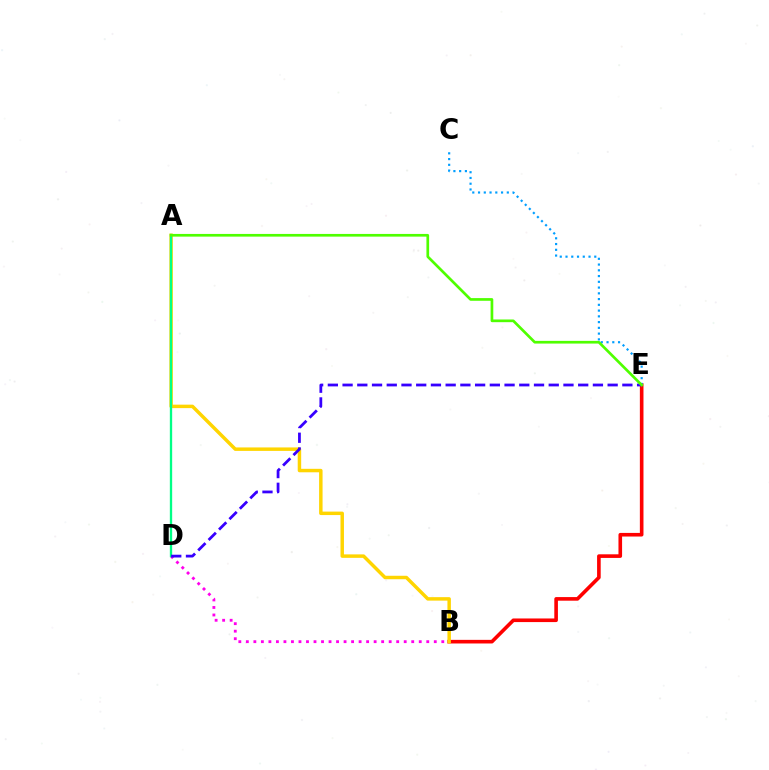{('B', 'D'): [{'color': '#ff00ed', 'line_style': 'dotted', 'thickness': 2.04}], ('B', 'E'): [{'color': '#ff0000', 'line_style': 'solid', 'thickness': 2.6}], ('A', 'B'): [{'color': '#ffd500', 'line_style': 'solid', 'thickness': 2.49}], ('A', 'D'): [{'color': '#00ff86', 'line_style': 'solid', 'thickness': 1.67}], ('D', 'E'): [{'color': '#3700ff', 'line_style': 'dashed', 'thickness': 2.0}], ('C', 'E'): [{'color': '#009eff', 'line_style': 'dotted', 'thickness': 1.56}], ('A', 'E'): [{'color': '#4fff00', 'line_style': 'solid', 'thickness': 1.94}]}